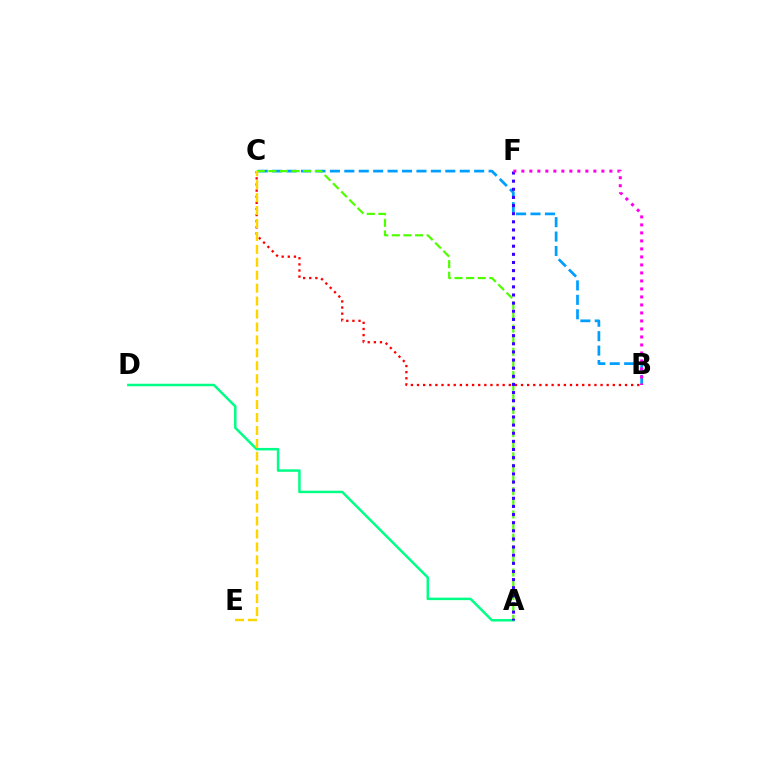{('B', 'C'): [{'color': '#009eff', 'line_style': 'dashed', 'thickness': 1.96}, {'color': '#ff0000', 'line_style': 'dotted', 'thickness': 1.66}], ('A', 'C'): [{'color': '#4fff00', 'line_style': 'dashed', 'thickness': 1.58}], ('A', 'D'): [{'color': '#00ff86', 'line_style': 'solid', 'thickness': 1.8}], ('A', 'F'): [{'color': '#3700ff', 'line_style': 'dotted', 'thickness': 2.21}], ('C', 'E'): [{'color': '#ffd500', 'line_style': 'dashed', 'thickness': 1.76}], ('B', 'F'): [{'color': '#ff00ed', 'line_style': 'dotted', 'thickness': 2.17}]}